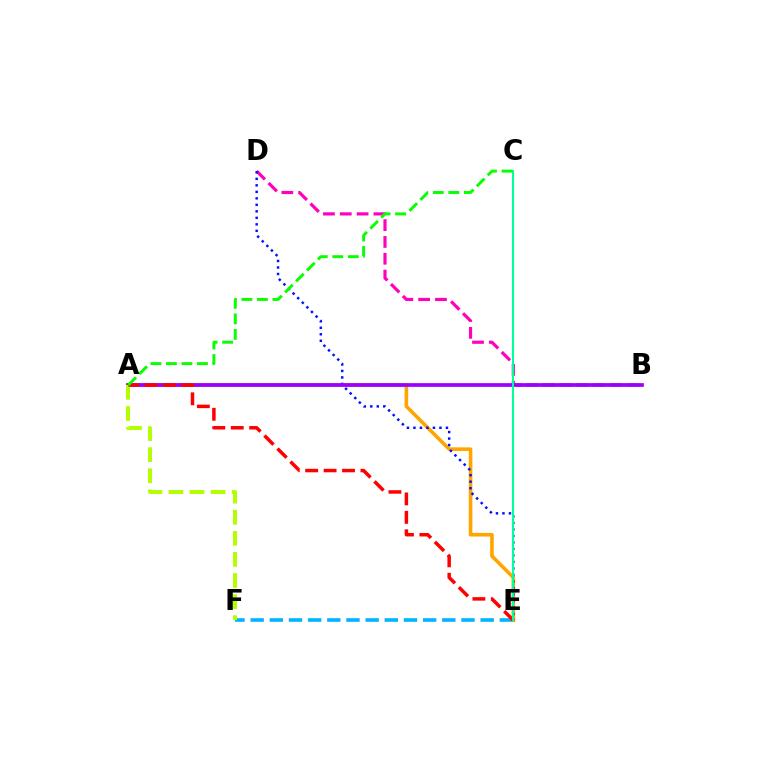{('E', 'F'): [{'color': '#00b5ff', 'line_style': 'dashed', 'thickness': 2.6}], ('A', 'E'): [{'color': '#ffa500', 'line_style': 'solid', 'thickness': 2.6}, {'color': '#ff0000', 'line_style': 'dashed', 'thickness': 2.5}], ('B', 'D'): [{'color': '#ff00bd', 'line_style': 'dashed', 'thickness': 2.29}], ('D', 'E'): [{'color': '#0010ff', 'line_style': 'dotted', 'thickness': 1.77}], ('A', 'B'): [{'color': '#9b00ff', 'line_style': 'solid', 'thickness': 2.68}], ('A', 'F'): [{'color': '#b3ff00', 'line_style': 'dashed', 'thickness': 2.86}], ('C', 'E'): [{'color': '#00ff9d', 'line_style': 'solid', 'thickness': 1.51}], ('A', 'C'): [{'color': '#08ff00', 'line_style': 'dashed', 'thickness': 2.11}]}